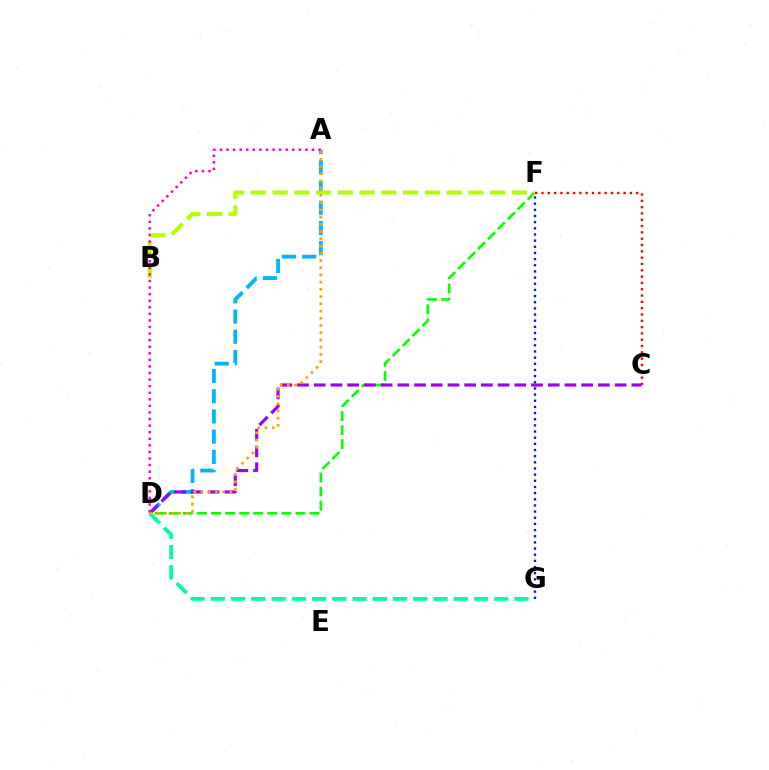{('D', 'F'): [{'color': '#08ff00', 'line_style': 'dashed', 'thickness': 1.91}], ('F', 'G'): [{'color': '#0010ff', 'line_style': 'dotted', 'thickness': 1.67}], ('A', 'D'): [{'color': '#00b5ff', 'line_style': 'dashed', 'thickness': 2.75}, {'color': '#ff00bd', 'line_style': 'dotted', 'thickness': 1.79}, {'color': '#ffa500', 'line_style': 'dotted', 'thickness': 1.96}], ('B', 'F'): [{'color': '#b3ff00', 'line_style': 'dashed', 'thickness': 2.96}], ('C', 'F'): [{'color': '#ff0000', 'line_style': 'dotted', 'thickness': 1.72}], ('C', 'D'): [{'color': '#9b00ff', 'line_style': 'dashed', 'thickness': 2.27}], ('D', 'G'): [{'color': '#00ff9d', 'line_style': 'dashed', 'thickness': 2.75}]}